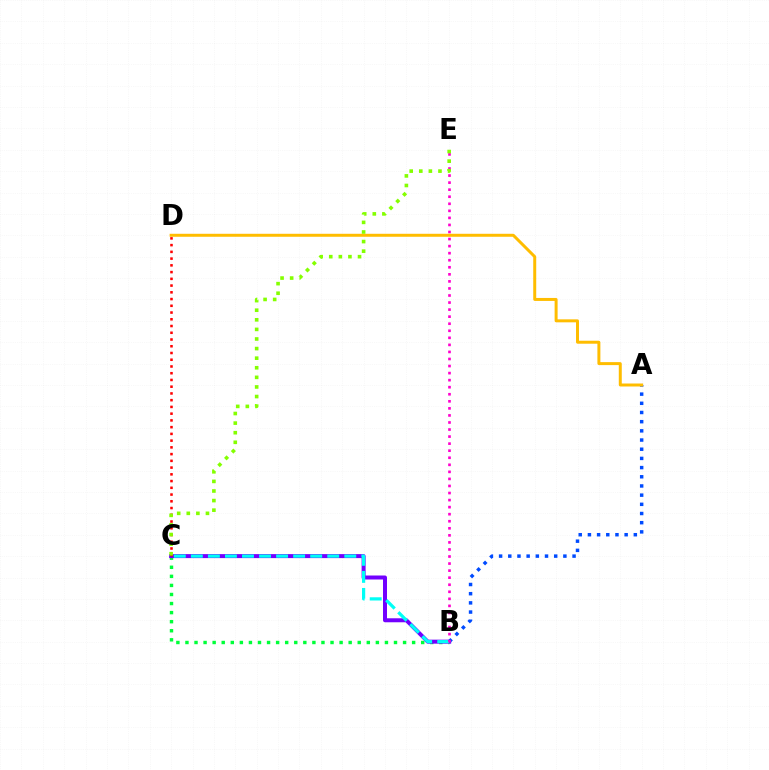{('B', 'C'): [{'color': '#00ff39', 'line_style': 'dotted', 'thickness': 2.46}, {'color': '#7200ff', 'line_style': 'solid', 'thickness': 2.87}, {'color': '#00fff6', 'line_style': 'dashed', 'thickness': 2.32}], ('C', 'D'): [{'color': '#ff0000', 'line_style': 'dotted', 'thickness': 1.83}], ('A', 'B'): [{'color': '#004bff', 'line_style': 'dotted', 'thickness': 2.5}], ('B', 'E'): [{'color': '#ff00cf', 'line_style': 'dotted', 'thickness': 1.92}], ('A', 'D'): [{'color': '#ffbd00', 'line_style': 'solid', 'thickness': 2.15}], ('C', 'E'): [{'color': '#84ff00', 'line_style': 'dotted', 'thickness': 2.61}]}